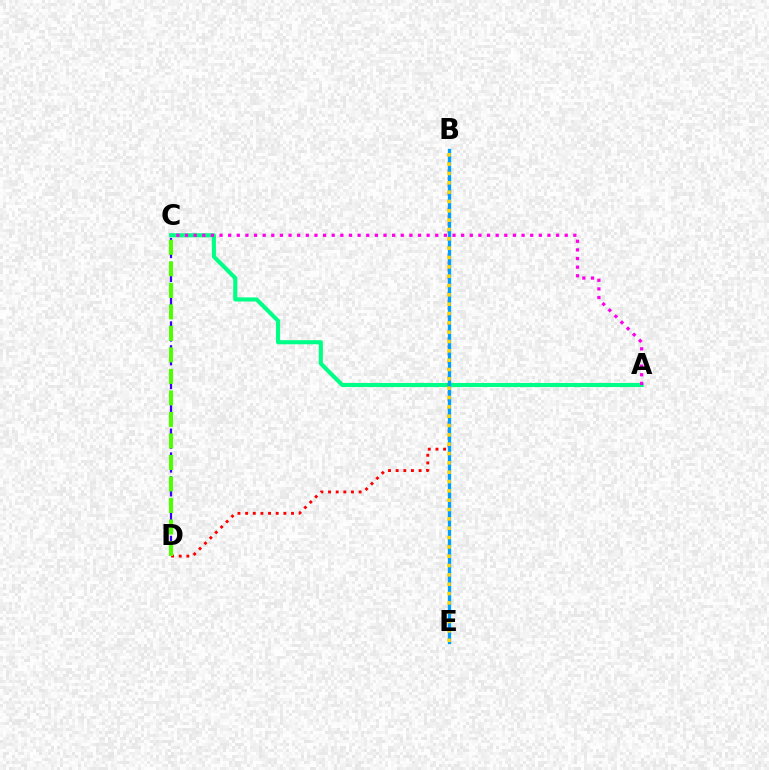{('A', 'C'): [{'color': '#00ff86', 'line_style': 'solid', 'thickness': 2.95}, {'color': '#ff00ed', 'line_style': 'dotted', 'thickness': 2.34}], ('B', 'D'): [{'color': '#ff0000', 'line_style': 'dotted', 'thickness': 2.08}], ('C', 'D'): [{'color': '#3700ff', 'line_style': 'dashed', 'thickness': 1.62}, {'color': '#4fff00', 'line_style': 'dashed', 'thickness': 2.92}], ('B', 'E'): [{'color': '#009eff', 'line_style': 'solid', 'thickness': 2.37}, {'color': '#ffd500', 'line_style': 'dotted', 'thickness': 2.54}]}